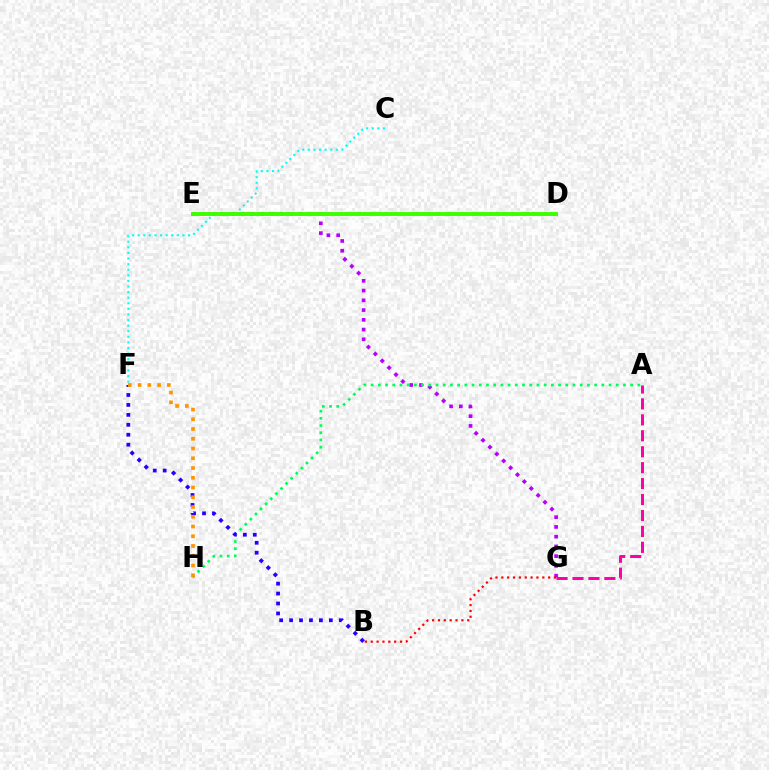{('D', 'E'): [{'color': '#d1ff00', 'line_style': 'dotted', 'thickness': 1.62}, {'color': '#0074ff', 'line_style': 'dashed', 'thickness': 1.71}, {'color': '#3dff00', 'line_style': 'solid', 'thickness': 2.8}], ('E', 'G'): [{'color': '#b900ff', 'line_style': 'dotted', 'thickness': 2.65}], ('A', 'G'): [{'color': '#ff00ac', 'line_style': 'dashed', 'thickness': 2.17}], ('C', 'F'): [{'color': '#00fff6', 'line_style': 'dotted', 'thickness': 1.52}], ('A', 'H'): [{'color': '#00ff5c', 'line_style': 'dotted', 'thickness': 1.96}], ('B', 'F'): [{'color': '#2500ff', 'line_style': 'dotted', 'thickness': 2.7}], ('F', 'H'): [{'color': '#ff9400', 'line_style': 'dotted', 'thickness': 2.65}], ('B', 'G'): [{'color': '#ff0000', 'line_style': 'dotted', 'thickness': 1.59}]}